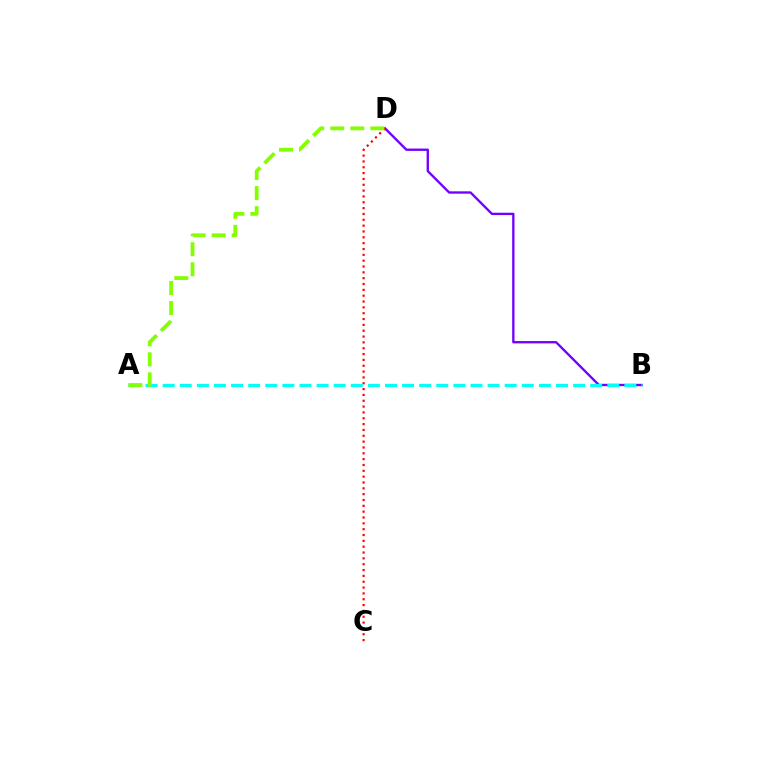{('B', 'D'): [{'color': '#7200ff', 'line_style': 'solid', 'thickness': 1.69}], ('C', 'D'): [{'color': '#ff0000', 'line_style': 'dotted', 'thickness': 1.59}], ('A', 'B'): [{'color': '#00fff6', 'line_style': 'dashed', 'thickness': 2.32}], ('A', 'D'): [{'color': '#84ff00', 'line_style': 'dashed', 'thickness': 2.72}]}